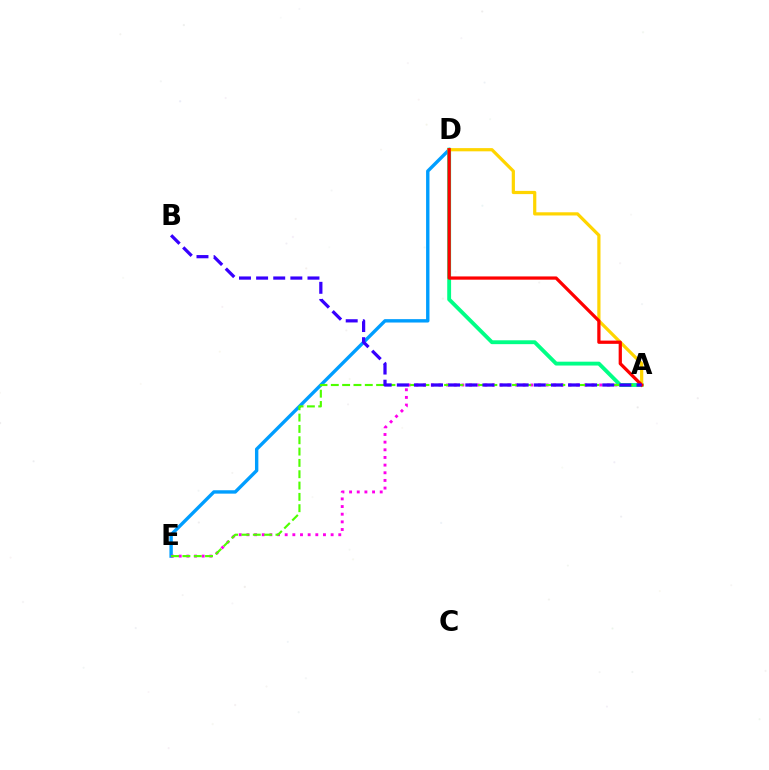{('D', 'E'): [{'color': '#009eff', 'line_style': 'solid', 'thickness': 2.44}], ('A', 'E'): [{'color': '#ff00ed', 'line_style': 'dotted', 'thickness': 2.08}, {'color': '#4fff00', 'line_style': 'dashed', 'thickness': 1.54}], ('A', 'D'): [{'color': '#00ff86', 'line_style': 'solid', 'thickness': 2.78}, {'color': '#ffd500', 'line_style': 'solid', 'thickness': 2.31}, {'color': '#ff0000', 'line_style': 'solid', 'thickness': 2.34}], ('A', 'B'): [{'color': '#3700ff', 'line_style': 'dashed', 'thickness': 2.33}]}